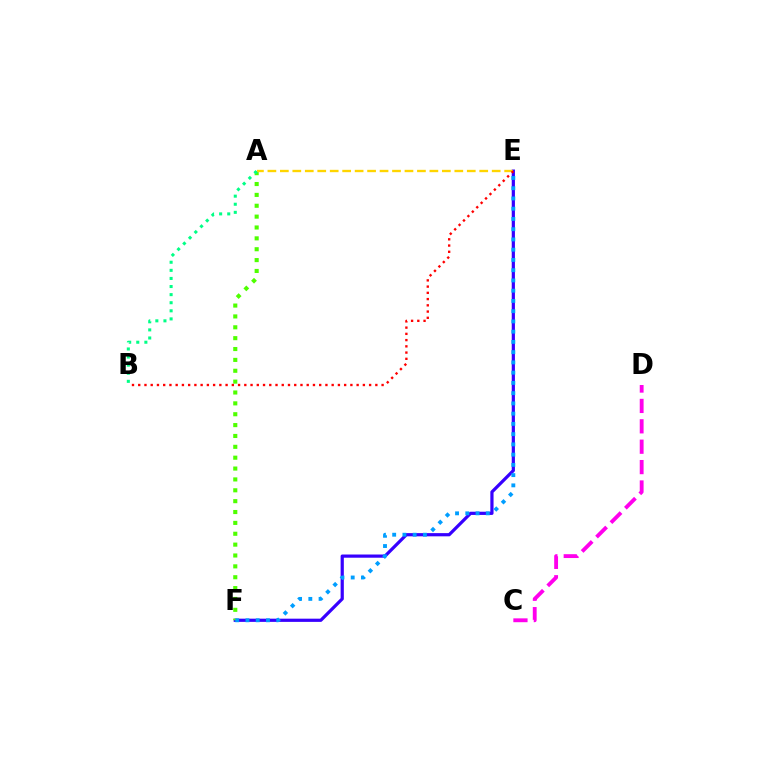{('E', 'F'): [{'color': '#3700ff', 'line_style': 'solid', 'thickness': 2.31}, {'color': '#009eff', 'line_style': 'dotted', 'thickness': 2.78}], ('A', 'F'): [{'color': '#4fff00', 'line_style': 'dotted', 'thickness': 2.95}], ('C', 'D'): [{'color': '#ff00ed', 'line_style': 'dashed', 'thickness': 2.77}], ('A', 'E'): [{'color': '#ffd500', 'line_style': 'dashed', 'thickness': 1.69}], ('B', 'E'): [{'color': '#ff0000', 'line_style': 'dotted', 'thickness': 1.7}], ('A', 'B'): [{'color': '#00ff86', 'line_style': 'dotted', 'thickness': 2.2}]}